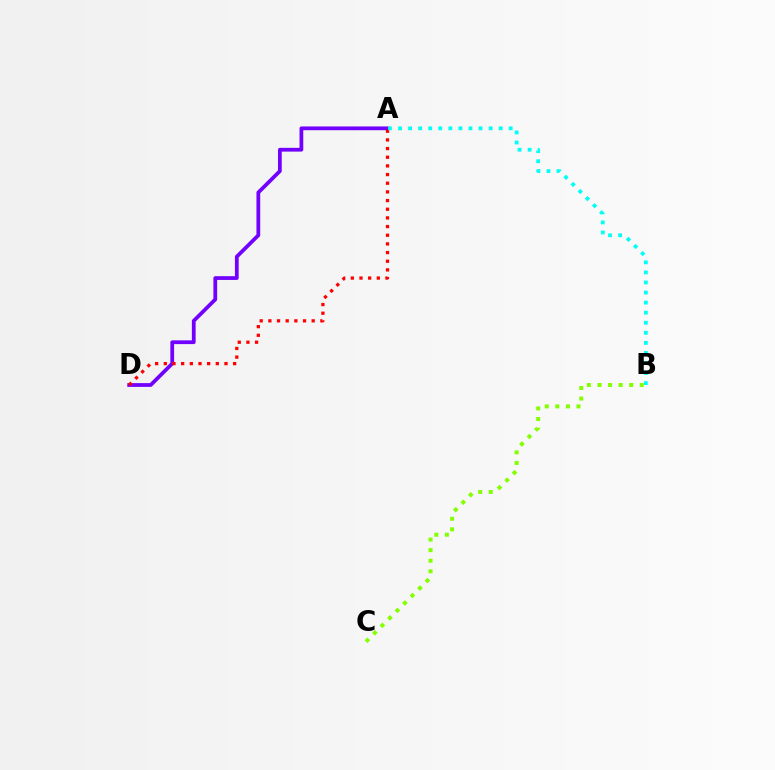{('A', 'D'): [{'color': '#7200ff', 'line_style': 'solid', 'thickness': 2.71}, {'color': '#ff0000', 'line_style': 'dotted', 'thickness': 2.35}], ('B', 'C'): [{'color': '#84ff00', 'line_style': 'dotted', 'thickness': 2.88}], ('A', 'B'): [{'color': '#00fff6', 'line_style': 'dotted', 'thickness': 2.73}]}